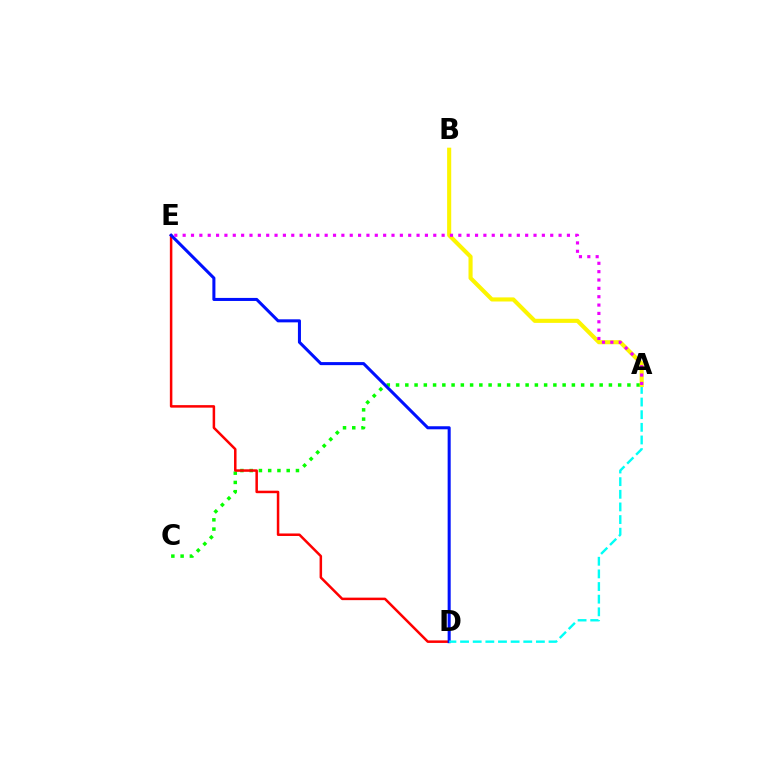{('A', 'C'): [{'color': '#08ff00', 'line_style': 'dotted', 'thickness': 2.51}], ('D', 'E'): [{'color': '#ff0000', 'line_style': 'solid', 'thickness': 1.81}, {'color': '#0010ff', 'line_style': 'solid', 'thickness': 2.19}], ('A', 'D'): [{'color': '#00fff6', 'line_style': 'dashed', 'thickness': 1.72}], ('A', 'B'): [{'color': '#fcf500', 'line_style': 'solid', 'thickness': 2.95}], ('A', 'E'): [{'color': '#ee00ff', 'line_style': 'dotted', 'thickness': 2.27}]}